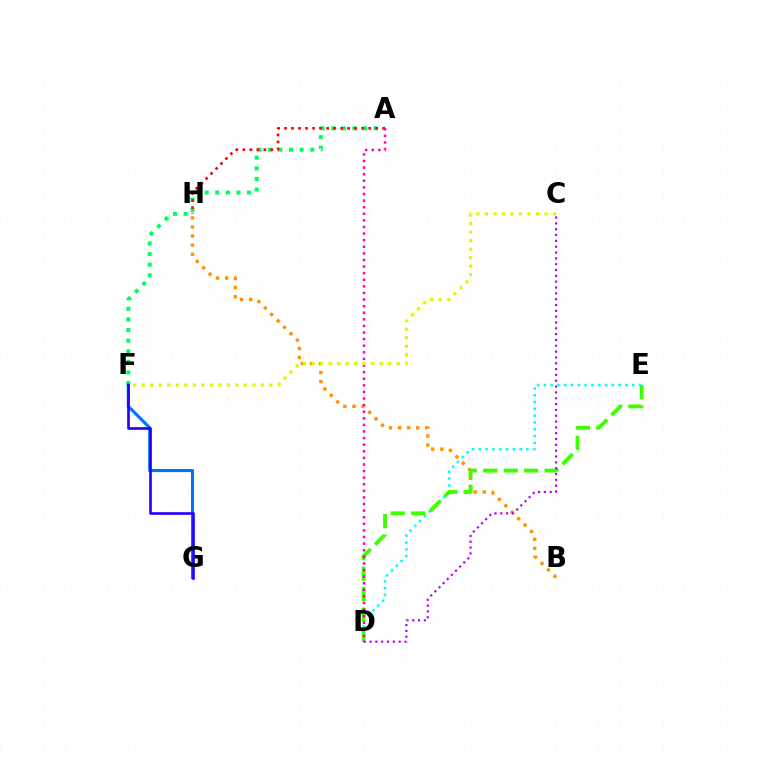{('A', 'F'): [{'color': '#00ff5c', 'line_style': 'dotted', 'thickness': 2.88}], ('A', 'H'): [{'color': '#ff0000', 'line_style': 'dotted', 'thickness': 1.9}], ('D', 'E'): [{'color': '#00fff6', 'line_style': 'dotted', 'thickness': 1.85}, {'color': '#3dff00', 'line_style': 'dashed', 'thickness': 2.78}], ('B', 'H'): [{'color': '#ff9400', 'line_style': 'dotted', 'thickness': 2.47}], ('C', 'D'): [{'color': '#b900ff', 'line_style': 'dotted', 'thickness': 1.58}], ('A', 'D'): [{'color': '#ff00ac', 'line_style': 'dotted', 'thickness': 1.79}], ('F', 'G'): [{'color': '#0074ff', 'line_style': 'solid', 'thickness': 2.24}, {'color': '#2500ff', 'line_style': 'solid', 'thickness': 1.91}], ('C', 'F'): [{'color': '#d1ff00', 'line_style': 'dotted', 'thickness': 2.31}]}